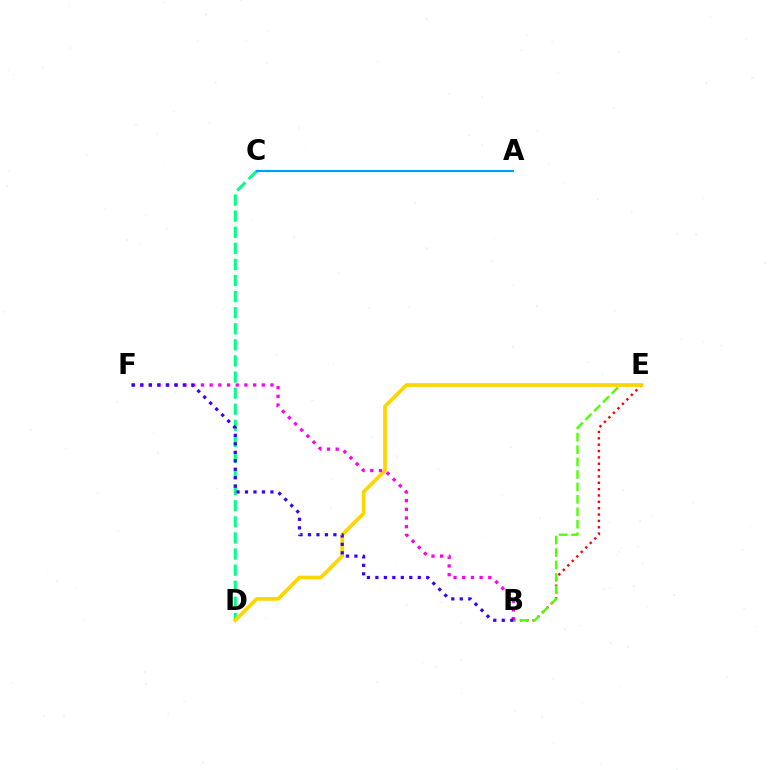{('C', 'D'): [{'color': '#00ff86', 'line_style': 'dashed', 'thickness': 2.19}], ('B', 'E'): [{'color': '#ff0000', 'line_style': 'dotted', 'thickness': 1.73}, {'color': '#4fff00', 'line_style': 'dashed', 'thickness': 1.69}], ('D', 'E'): [{'color': '#ffd500', 'line_style': 'solid', 'thickness': 2.65}], ('B', 'F'): [{'color': '#ff00ed', 'line_style': 'dotted', 'thickness': 2.36}, {'color': '#3700ff', 'line_style': 'dotted', 'thickness': 2.3}], ('A', 'C'): [{'color': '#009eff', 'line_style': 'solid', 'thickness': 1.55}]}